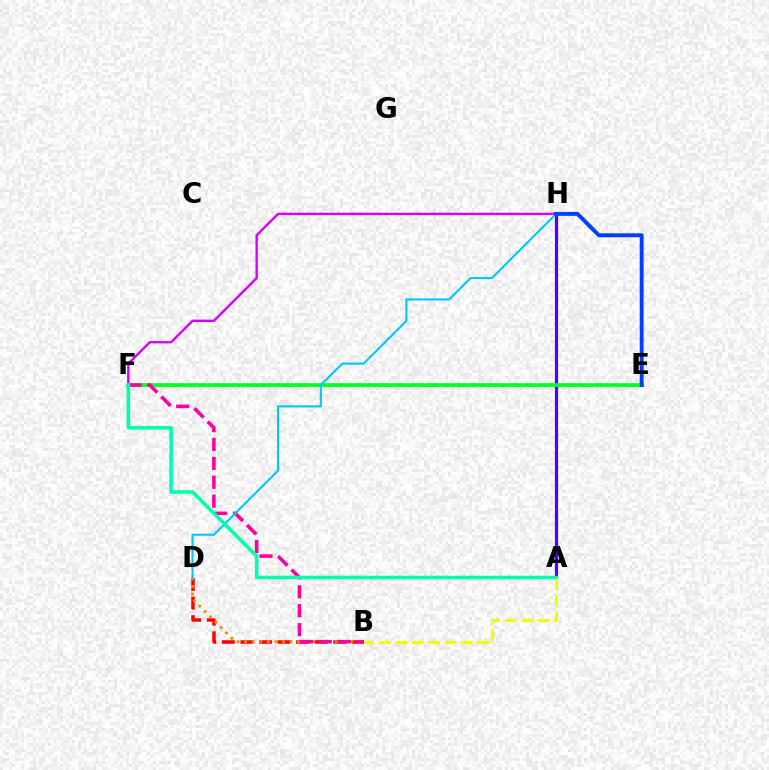{('B', 'D'): [{'color': '#ff0000', 'line_style': 'dashed', 'thickness': 2.52}, {'color': '#ff8800', 'line_style': 'dotted', 'thickness': 2.06}], ('F', 'H'): [{'color': '#d600ff', 'line_style': 'solid', 'thickness': 1.71}], ('E', 'F'): [{'color': '#66ff00', 'line_style': 'solid', 'thickness': 2.33}, {'color': '#00ff27', 'line_style': 'solid', 'thickness': 2.6}], ('A', 'H'): [{'color': '#4f00ff', 'line_style': 'solid', 'thickness': 2.31}], ('B', 'F'): [{'color': '#ff00a0', 'line_style': 'dashed', 'thickness': 2.57}], ('D', 'H'): [{'color': '#00c7ff', 'line_style': 'solid', 'thickness': 1.51}], ('E', 'H'): [{'color': '#003fff', 'line_style': 'solid', 'thickness': 2.81}], ('A', 'F'): [{'color': '#00ffaf', 'line_style': 'solid', 'thickness': 2.57}], ('A', 'B'): [{'color': '#eeff00', 'line_style': 'dashed', 'thickness': 2.23}]}